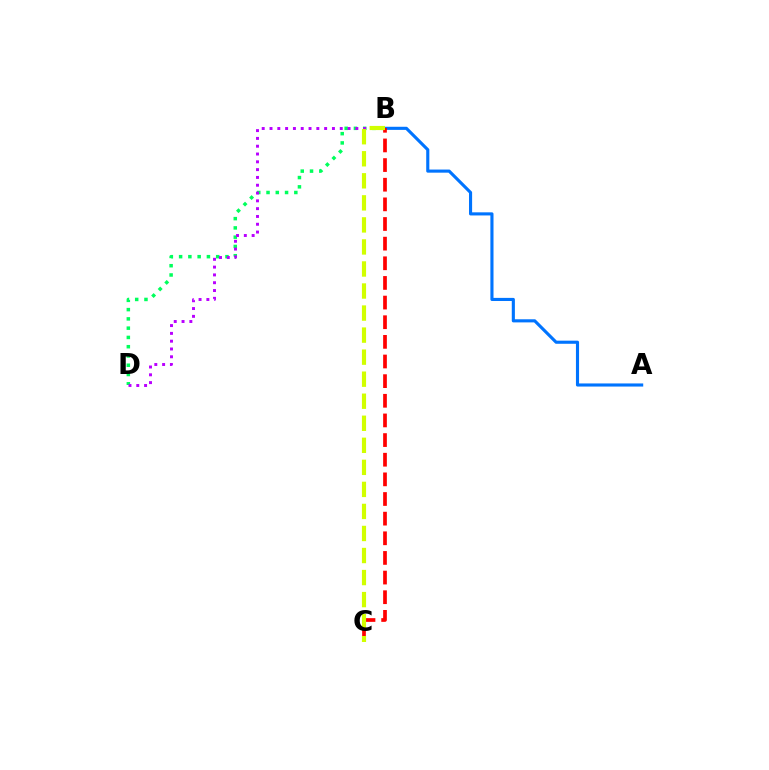{('B', 'D'): [{'color': '#00ff5c', 'line_style': 'dotted', 'thickness': 2.52}, {'color': '#b900ff', 'line_style': 'dotted', 'thickness': 2.12}], ('A', 'B'): [{'color': '#0074ff', 'line_style': 'solid', 'thickness': 2.24}], ('B', 'C'): [{'color': '#ff0000', 'line_style': 'dashed', 'thickness': 2.67}, {'color': '#d1ff00', 'line_style': 'dashed', 'thickness': 2.99}]}